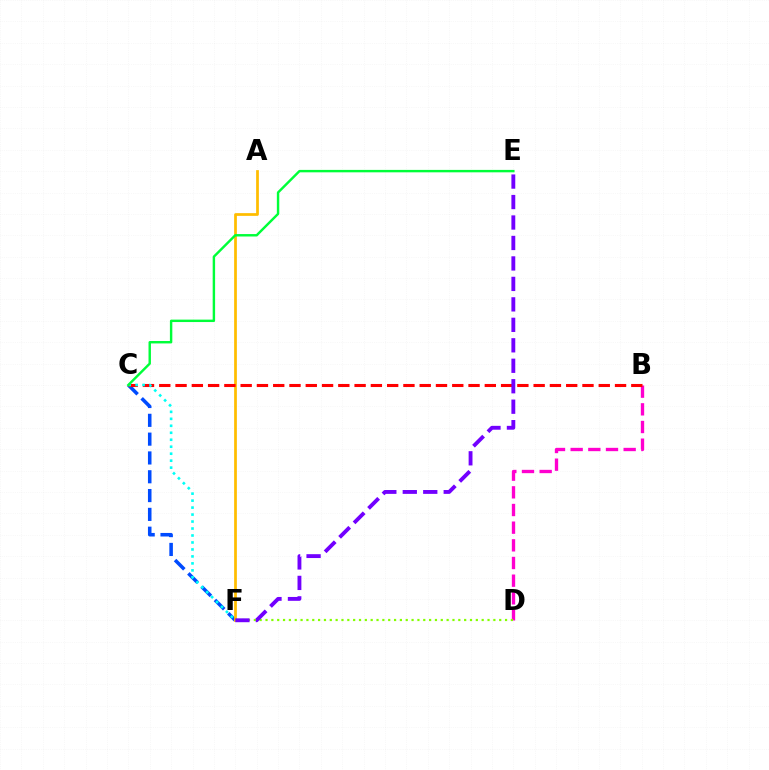{('C', 'F'): [{'color': '#004bff', 'line_style': 'dashed', 'thickness': 2.56}, {'color': '#00fff6', 'line_style': 'dotted', 'thickness': 1.89}], ('B', 'D'): [{'color': '#ff00cf', 'line_style': 'dashed', 'thickness': 2.4}], ('A', 'F'): [{'color': '#ffbd00', 'line_style': 'solid', 'thickness': 1.97}], ('D', 'F'): [{'color': '#84ff00', 'line_style': 'dotted', 'thickness': 1.59}], ('B', 'C'): [{'color': '#ff0000', 'line_style': 'dashed', 'thickness': 2.21}], ('E', 'F'): [{'color': '#7200ff', 'line_style': 'dashed', 'thickness': 2.78}], ('C', 'E'): [{'color': '#00ff39', 'line_style': 'solid', 'thickness': 1.75}]}